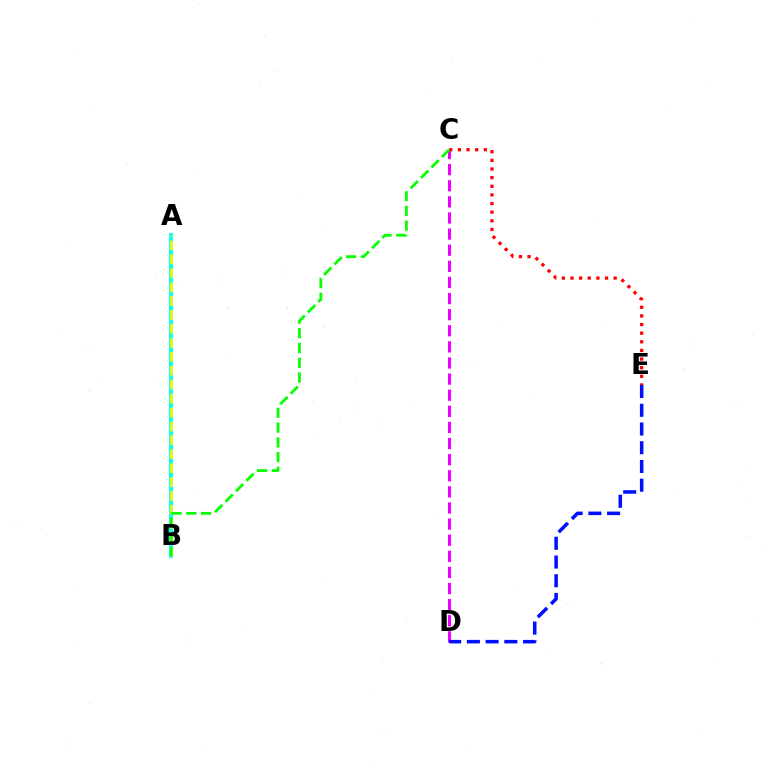{('A', 'B'): [{'color': '#00fff6', 'line_style': 'solid', 'thickness': 2.78}, {'color': '#fcf500', 'line_style': 'dashed', 'thickness': 1.89}], ('C', 'D'): [{'color': '#ee00ff', 'line_style': 'dashed', 'thickness': 2.19}], ('C', 'E'): [{'color': '#ff0000', 'line_style': 'dotted', 'thickness': 2.35}], ('B', 'C'): [{'color': '#08ff00', 'line_style': 'dashed', 'thickness': 2.0}], ('D', 'E'): [{'color': '#0010ff', 'line_style': 'dashed', 'thickness': 2.54}]}